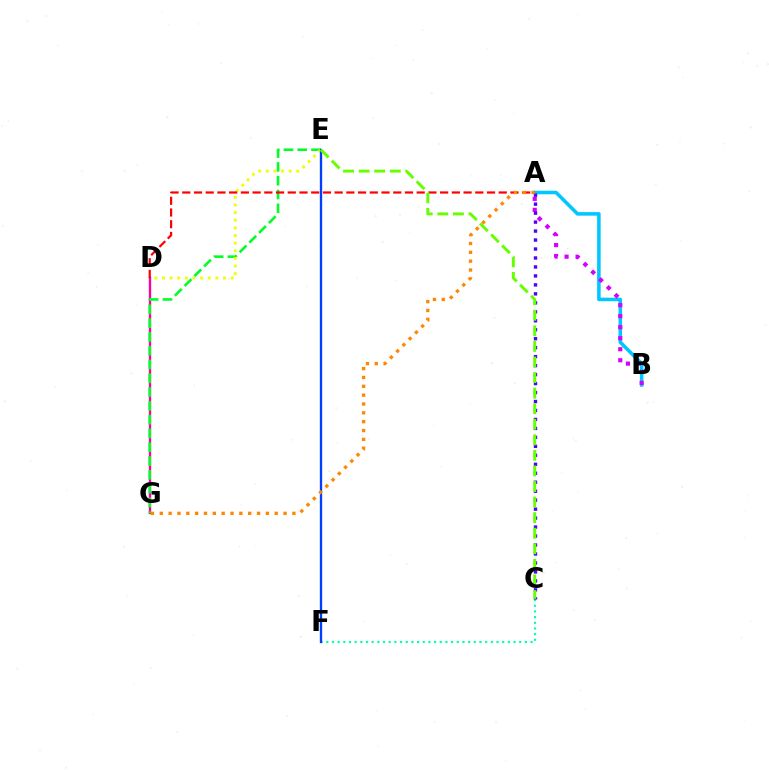{('A', 'B'): [{'color': '#00c7ff', 'line_style': 'solid', 'thickness': 2.55}, {'color': '#d600ff', 'line_style': 'dotted', 'thickness': 2.99}], ('D', 'G'): [{'color': '#ff00a0', 'line_style': 'solid', 'thickness': 1.7}], ('E', 'G'): [{'color': '#00ff27', 'line_style': 'dashed', 'thickness': 1.87}], ('D', 'E'): [{'color': '#eeff00', 'line_style': 'dotted', 'thickness': 2.07}], ('C', 'F'): [{'color': '#00ffaf', 'line_style': 'dotted', 'thickness': 1.54}], ('E', 'F'): [{'color': '#003fff', 'line_style': 'solid', 'thickness': 1.68}], ('A', 'C'): [{'color': '#4f00ff', 'line_style': 'dotted', 'thickness': 2.44}], ('A', 'D'): [{'color': '#ff0000', 'line_style': 'dashed', 'thickness': 1.59}], ('A', 'G'): [{'color': '#ff8800', 'line_style': 'dotted', 'thickness': 2.4}], ('C', 'E'): [{'color': '#66ff00', 'line_style': 'dashed', 'thickness': 2.11}]}